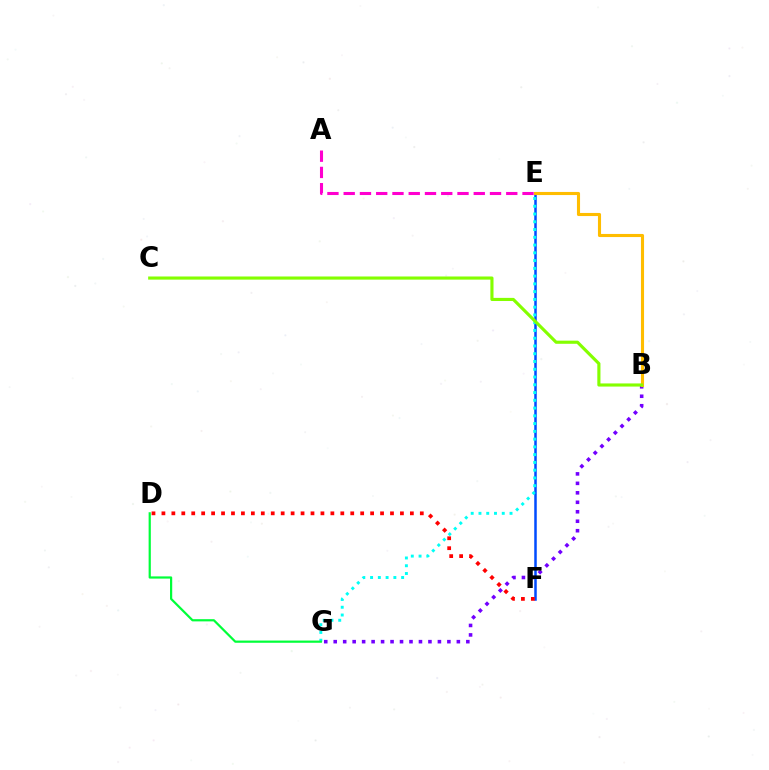{('E', 'F'): [{'color': '#004bff', 'line_style': 'solid', 'thickness': 1.8}], ('B', 'G'): [{'color': '#7200ff', 'line_style': 'dotted', 'thickness': 2.57}], ('E', 'G'): [{'color': '#00fff6', 'line_style': 'dotted', 'thickness': 2.11}], ('D', 'G'): [{'color': '#00ff39', 'line_style': 'solid', 'thickness': 1.59}], ('D', 'F'): [{'color': '#ff0000', 'line_style': 'dotted', 'thickness': 2.7}], ('B', 'E'): [{'color': '#ffbd00', 'line_style': 'solid', 'thickness': 2.24}], ('B', 'C'): [{'color': '#84ff00', 'line_style': 'solid', 'thickness': 2.26}], ('A', 'E'): [{'color': '#ff00cf', 'line_style': 'dashed', 'thickness': 2.21}]}